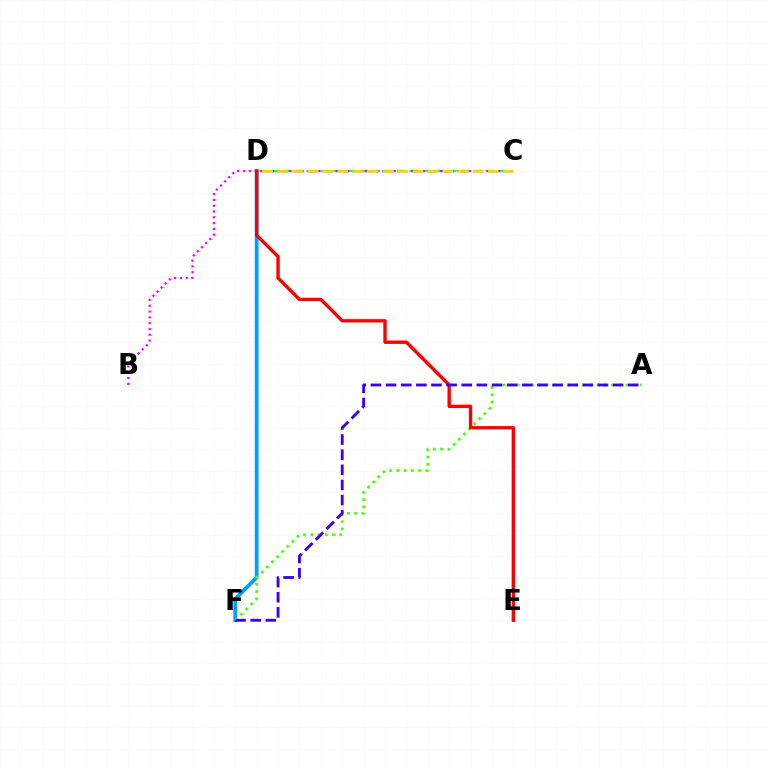{('D', 'F'): [{'color': '#009eff', 'line_style': 'solid', 'thickness': 2.72}], ('C', 'D'): [{'color': '#00ff86', 'line_style': 'dashed', 'thickness': 1.73}, {'color': '#ffd500', 'line_style': 'dashed', 'thickness': 2.04}], ('B', 'C'): [{'color': '#ff00ed', 'line_style': 'dotted', 'thickness': 1.58}], ('A', 'F'): [{'color': '#4fff00', 'line_style': 'dotted', 'thickness': 1.97}, {'color': '#3700ff', 'line_style': 'dashed', 'thickness': 2.06}], ('D', 'E'): [{'color': '#ff0000', 'line_style': 'solid', 'thickness': 2.42}]}